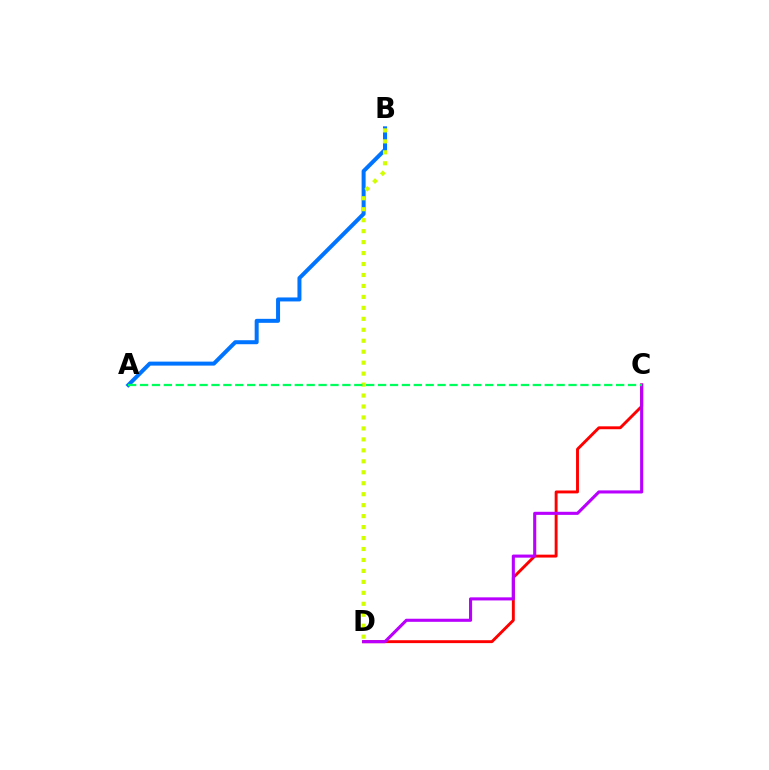{('C', 'D'): [{'color': '#ff0000', 'line_style': 'solid', 'thickness': 2.09}, {'color': '#b900ff', 'line_style': 'solid', 'thickness': 2.22}], ('A', 'B'): [{'color': '#0074ff', 'line_style': 'solid', 'thickness': 2.88}], ('B', 'D'): [{'color': '#d1ff00', 'line_style': 'dotted', 'thickness': 2.98}], ('A', 'C'): [{'color': '#00ff5c', 'line_style': 'dashed', 'thickness': 1.62}]}